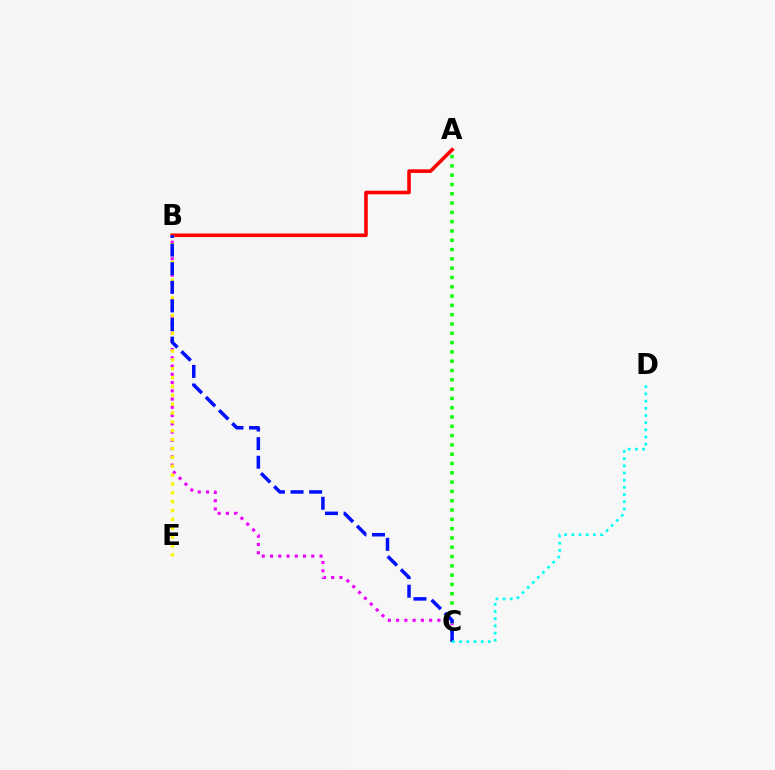{('B', 'C'): [{'color': '#ee00ff', 'line_style': 'dotted', 'thickness': 2.24}, {'color': '#0010ff', 'line_style': 'dashed', 'thickness': 2.53}], ('A', 'B'): [{'color': '#ff0000', 'line_style': 'solid', 'thickness': 2.57}], ('A', 'C'): [{'color': '#08ff00', 'line_style': 'dotted', 'thickness': 2.53}], ('B', 'E'): [{'color': '#fcf500', 'line_style': 'dotted', 'thickness': 2.41}], ('C', 'D'): [{'color': '#00fff6', 'line_style': 'dotted', 'thickness': 1.95}]}